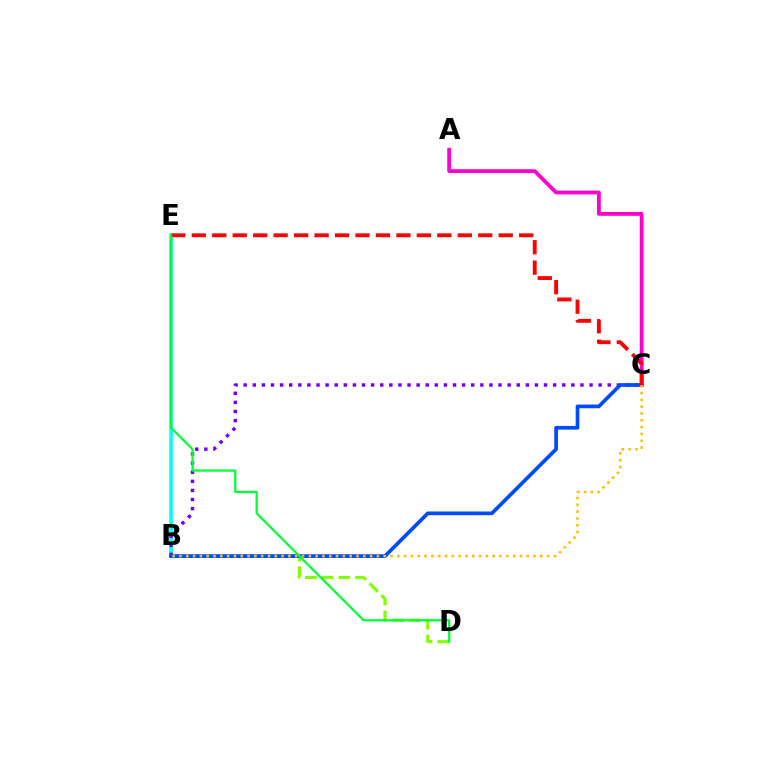{('B', 'D'): [{'color': '#84ff00', 'line_style': 'dashed', 'thickness': 2.27}], ('B', 'E'): [{'color': '#00fff6', 'line_style': 'solid', 'thickness': 2.56}], ('B', 'C'): [{'color': '#7200ff', 'line_style': 'dotted', 'thickness': 2.47}, {'color': '#004bff', 'line_style': 'solid', 'thickness': 2.67}, {'color': '#ffbd00', 'line_style': 'dotted', 'thickness': 1.85}], ('A', 'C'): [{'color': '#ff00cf', 'line_style': 'solid', 'thickness': 2.73}], ('C', 'E'): [{'color': '#ff0000', 'line_style': 'dashed', 'thickness': 2.78}], ('D', 'E'): [{'color': '#00ff39', 'line_style': 'solid', 'thickness': 1.62}]}